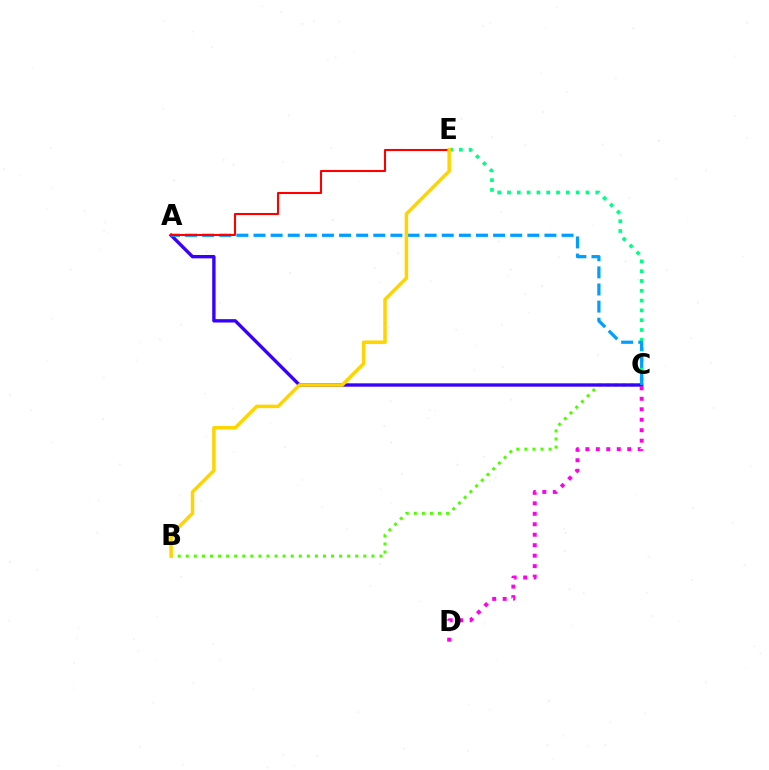{('B', 'C'): [{'color': '#4fff00', 'line_style': 'dotted', 'thickness': 2.19}], ('A', 'C'): [{'color': '#3700ff', 'line_style': 'solid', 'thickness': 2.42}, {'color': '#009eff', 'line_style': 'dashed', 'thickness': 2.32}], ('C', 'D'): [{'color': '#ff00ed', 'line_style': 'dotted', 'thickness': 2.84}], ('C', 'E'): [{'color': '#00ff86', 'line_style': 'dotted', 'thickness': 2.66}], ('A', 'E'): [{'color': '#ff0000', 'line_style': 'solid', 'thickness': 1.5}], ('B', 'E'): [{'color': '#ffd500', 'line_style': 'solid', 'thickness': 2.52}]}